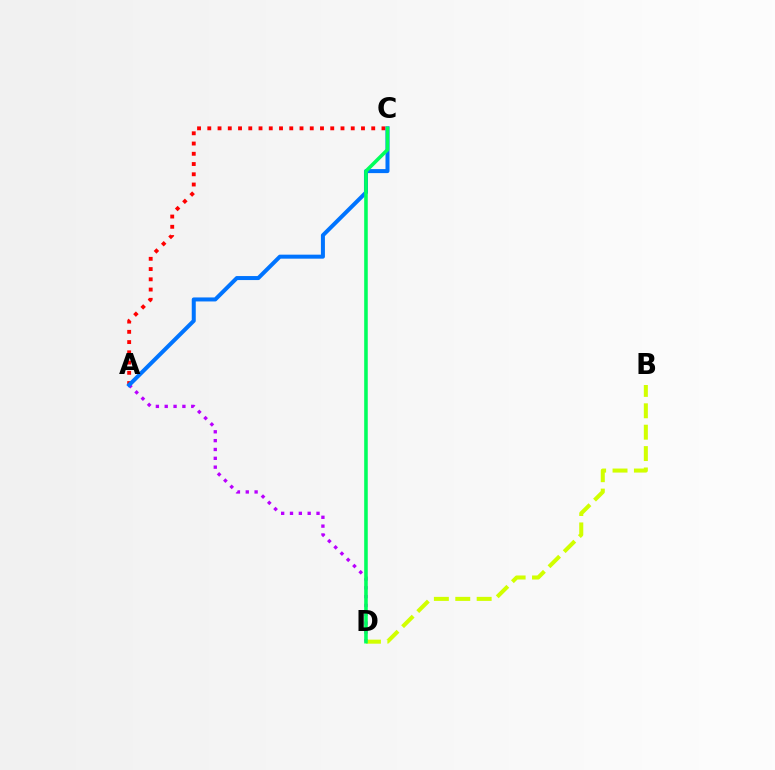{('A', 'C'): [{'color': '#ff0000', 'line_style': 'dotted', 'thickness': 2.78}, {'color': '#0074ff', 'line_style': 'solid', 'thickness': 2.89}], ('A', 'D'): [{'color': '#b900ff', 'line_style': 'dotted', 'thickness': 2.4}], ('B', 'D'): [{'color': '#d1ff00', 'line_style': 'dashed', 'thickness': 2.91}], ('C', 'D'): [{'color': '#00ff5c', 'line_style': 'solid', 'thickness': 2.57}]}